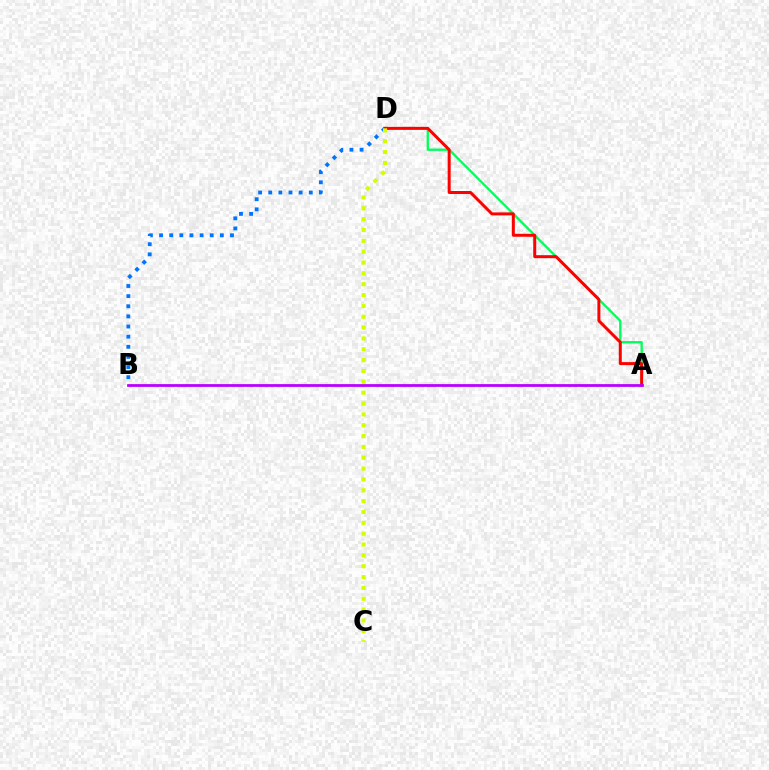{('B', 'D'): [{'color': '#0074ff', 'line_style': 'dotted', 'thickness': 2.75}], ('A', 'D'): [{'color': '#00ff5c', 'line_style': 'solid', 'thickness': 1.67}, {'color': '#ff0000', 'line_style': 'solid', 'thickness': 2.15}], ('C', 'D'): [{'color': '#d1ff00', 'line_style': 'dotted', 'thickness': 2.95}], ('A', 'B'): [{'color': '#b900ff', 'line_style': 'solid', 'thickness': 1.99}]}